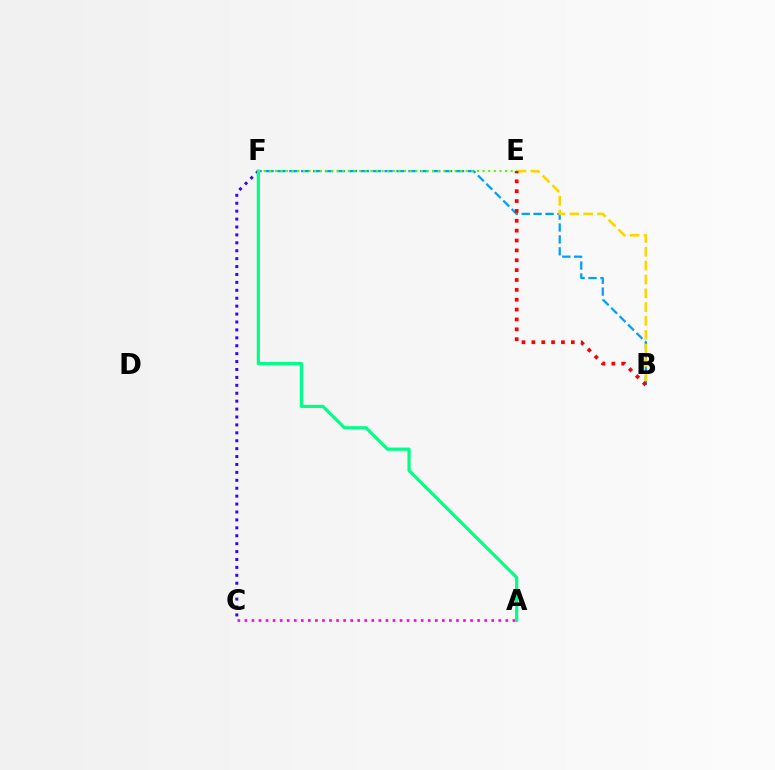{('B', 'F'): [{'color': '#009eff', 'line_style': 'dashed', 'thickness': 1.62}], ('C', 'F'): [{'color': '#3700ff', 'line_style': 'dotted', 'thickness': 2.15}], ('B', 'E'): [{'color': '#ffd500', 'line_style': 'dashed', 'thickness': 1.88}, {'color': '#ff0000', 'line_style': 'dotted', 'thickness': 2.68}], ('A', 'C'): [{'color': '#ff00ed', 'line_style': 'dotted', 'thickness': 1.92}], ('A', 'F'): [{'color': '#00ff86', 'line_style': 'solid', 'thickness': 2.3}], ('E', 'F'): [{'color': '#4fff00', 'line_style': 'dotted', 'thickness': 1.53}]}